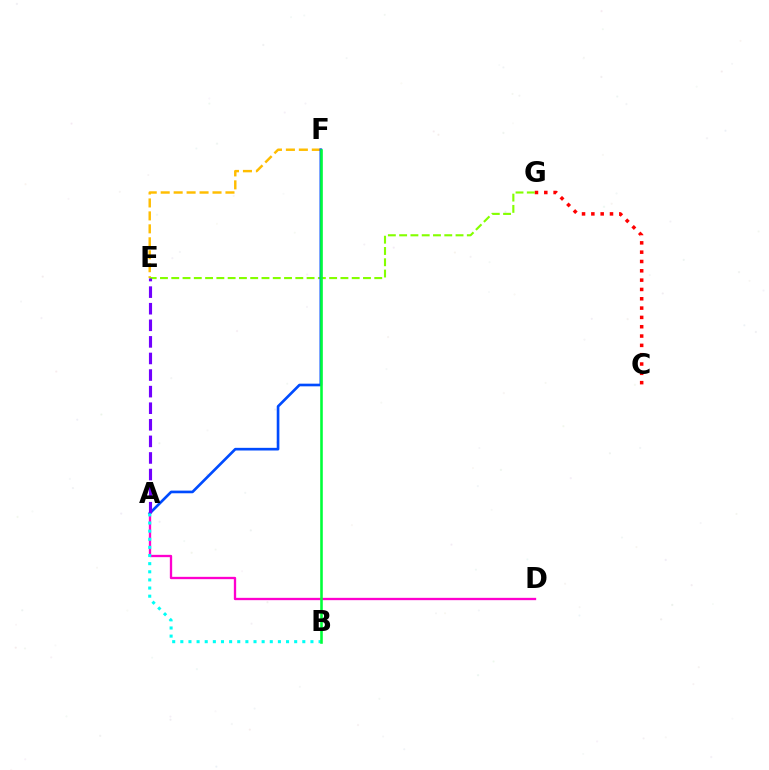{('E', 'F'): [{'color': '#ffbd00', 'line_style': 'dashed', 'thickness': 1.76}], ('A', 'D'): [{'color': '#ff00cf', 'line_style': 'solid', 'thickness': 1.67}], ('C', 'G'): [{'color': '#ff0000', 'line_style': 'dotted', 'thickness': 2.53}], ('E', 'G'): [{'color': '#84ff00', 'line_style': 'dashed', 'thickness': 1.53}], ('A', 'F'): [{'color': '#004bff', 'line_style': 'solid', 'thickness': 1.91}], ('A', 'E'): [{'color': '#7200ff', 'line_style': 'dashed', 'thickness': 2.25}], ('A', 'B'): [{'color': '#00fff6', 'line_style': 'dotted', 'thickness': 2.21}], ('B', 'F'): [{'color': '#00ff39', 'line_style': 'solid', 'thickness': 1.86}]}